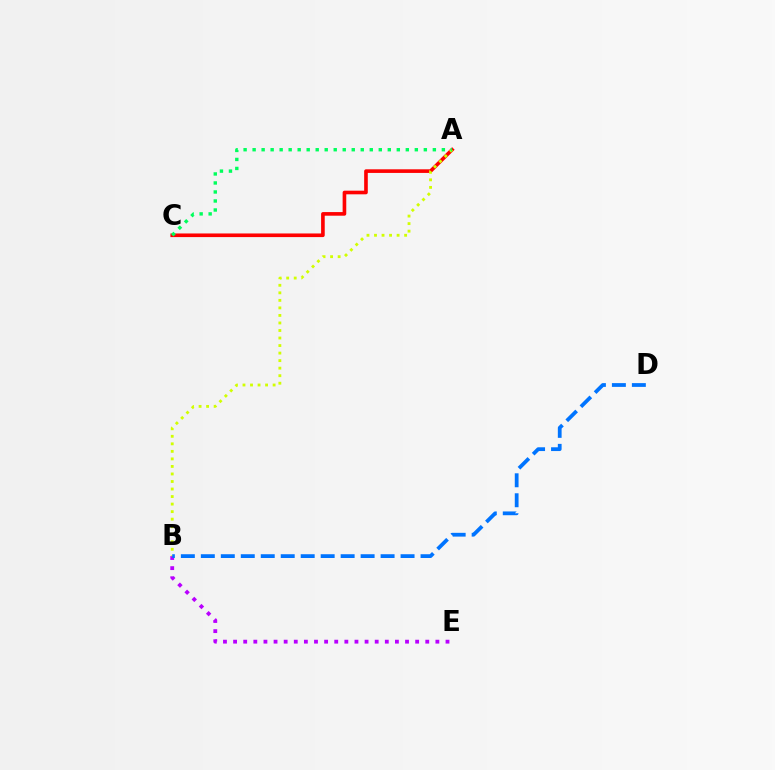{('B', 'E'): [{'color': '#b900ff', 'line_style': 'dotted', 'thickness': 2.75}], ('A', 'C'): [{'color': '#ff0000', 'line_style': 'solid', 'thickness': 2.61}, {'color': '#00ff5c', 'line_style': 'dotted', 'thickness': 2.45}], ('A', 'B'): [{'color': '#d1ff00', 'line_style': 'dotted', 'thickness': 2.05}], ('B', 'D'): [{'color': '#0074ff', 'line_style': 'dashed', 'thickness': 2.71}]}